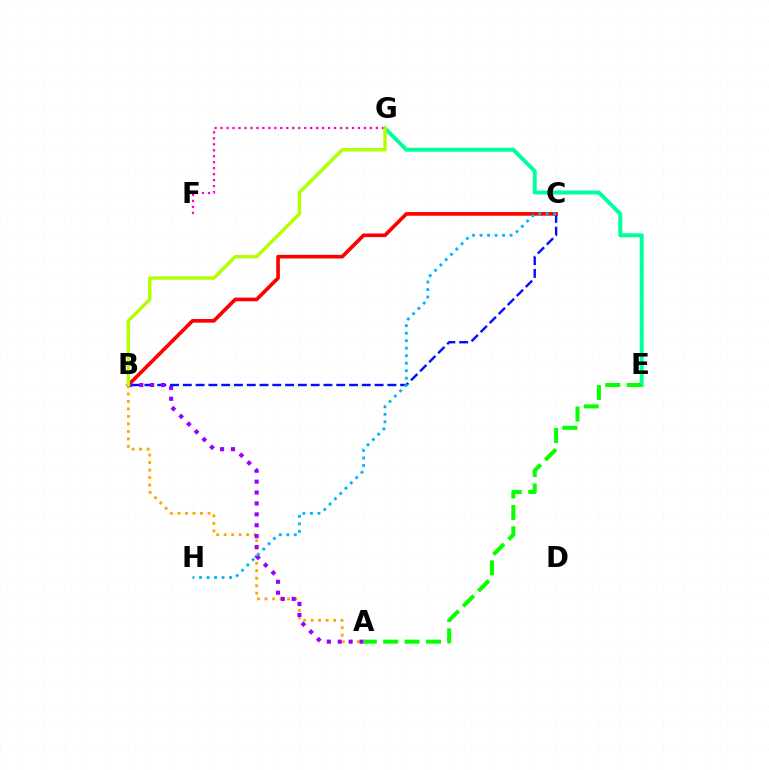{('A', 'B'): [{'color': '#ffa500', 'line_style': 'dotted', 'thickness': 2.04}, {'color': '#9b00ff', 'line_style': 'dotted', 'thickness': 2.96}], ('B', 'C'): [{'color': '#0010ff', 'line_style': 'dashed', 'thickness': 1.74}, {'color': '#ff0000', 'line_style': 'solid', 'thickness': 2.62}], ('C', 'H'): [{'color': '#00b5ff', 'line_style': 'dotted', 'thickness': 2.04}], ('E', 'G'): [{'color': '#00ff9d', 'line_style': 'solid', 'thickness': 2.86}], ('F', 'G'): [{'color': '#ff00bd', 'line_style': 'dotted', 'thickness': 1.62}], ('B', 'G'): [{'color': '#b3ff00', 'line_style': 'solid', 'thickness': 2.46}], ('A', 'E'): [{'color': '#08ff00', 'line_style': 'dashed', 'thickness': 2.91}]}